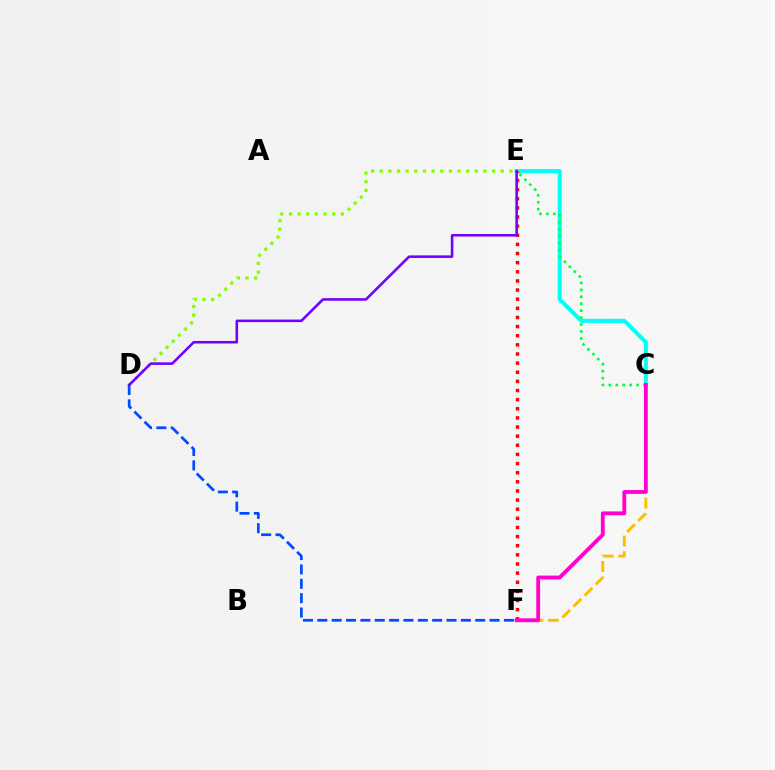{('C', 'E'): [{'color': '#00fff6', 'line_style': 'solid', 'thickness': 2.93}, {'color': '#00ff39', 'line_style': 'dotted', 'thickness': 1.89}], ('C', 'F'): [{'color': '#ffbd00', 'line_style': 'dashed', 'thickness': 2.12}, {'color': '#ff00cf', 'line_style': 'solid', 'thickness': 2.75}], ('E', 'F'): [{'color': '#ff0000', 'line_style': 'dotted', 'thickness': 2.48}], ('D', 'F'): [{'color': '#004bff', 'line_style': 'dashed', 'thickness': 1.95}], ('D', 'E'): [{'color': '#84ff00', 'line_style': 'dotted', 'thickness': 2.35}, {'color': '#7200ff', 'line_style': 'solid', 'thickness': 1.85}]}